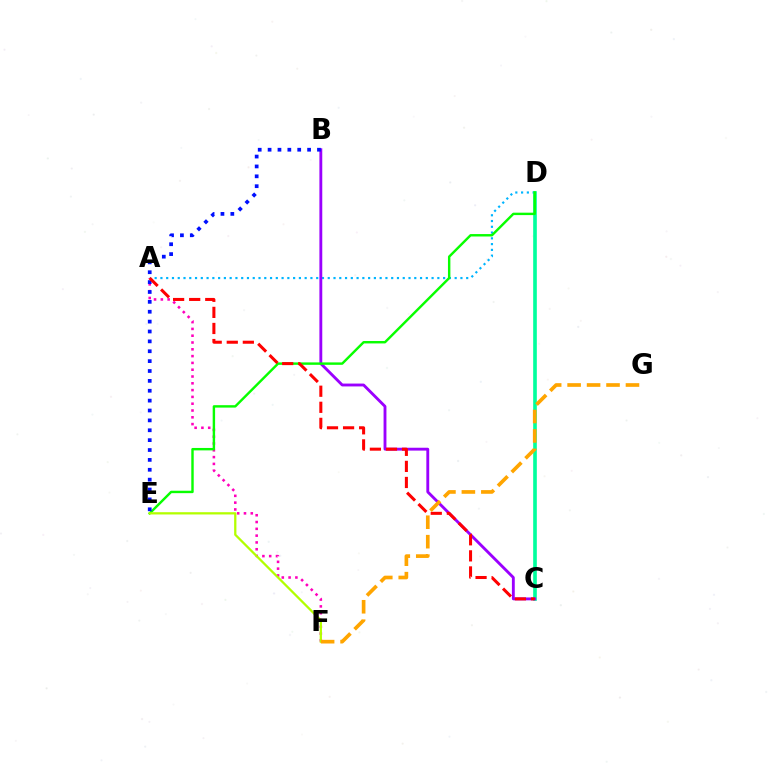{('A', 'D'): [{'color': '#00b5ff', 'line_style': 'dotted', 'thickness': 1.57}], ('A', 'F'): [{'color': '#ff00bd', 'line_style': 'dotted', 'thickness': 1.85}], ('C', 'D'): [{'color': '#00ff9d', 'line_style': 'solid', 'thickness': 2.62}], ('B', 'C'): [{'color': '#9b00ff', 'line_style': 'solid', 'thickness': 2.06}], ('D', 'E'): [{'color': '#08ff00', 'line_style': 'solid', 'thickness': 1.74}], ('E', 'F'): [{'color': '#b3ff00', 'line_style': 'solid', 'thickness': 1.63}], ('B', 'E'): [{'color': '#0010ff', 'line_style': 'dotted', 'thickness': 2.68}], ('A', 'C'): [{'color': '#ff0000', 'line_style': 'dashed', 'thickness': 2.18}], ('F', 'G'): [{'color': '#ffa500', 'line_style': 'dashed', 'thickness': 2.64}]}